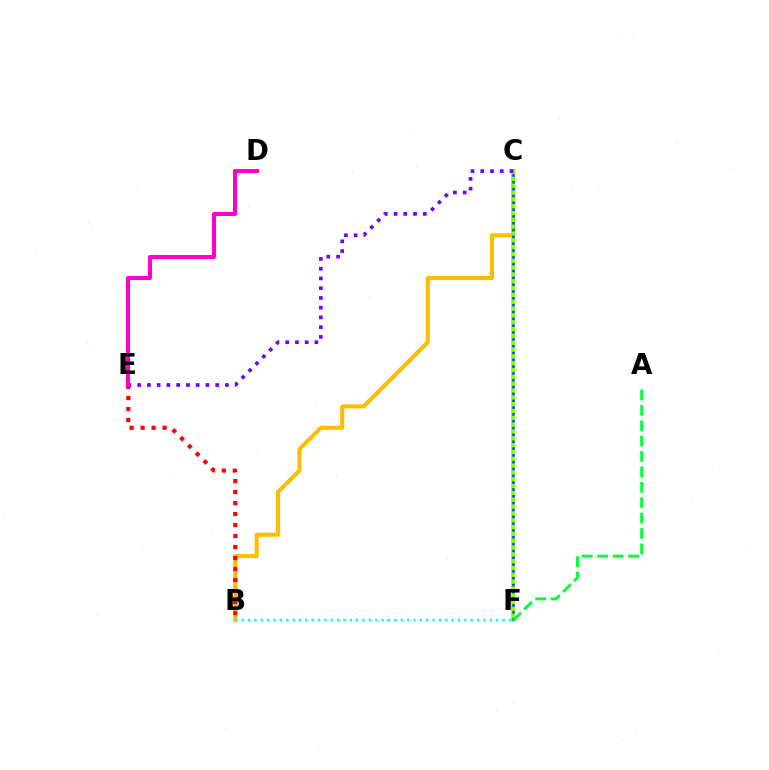{('B', 'C'): [{'color': '#ffbd00', 'line_style': 'solid', 'thickness': 2.95}], ('B', 'E'): [{'color': '#ff0000', 'line_style': 'dotted', 'thickness': 2.99}], ('C', 'F'): [{'color': '#84ff00', 'line_style': 'solid', 'thickness': 2.63}, {'color': '#004bff', 'line_style': 'dotted', 'thickness': 1.85}], ('C', 'E'): [{'color': '#7200ff', 'line_style': 'dotted', 'thickness': 2.65}], ('B', 'F'): [{'color': '#00fff6', 'line_style': 'dotted', 'thickness': 1.73}], ('A', 'F'): [{'color': '#00ff39', 'line_style': 'dashed', 'thickness': 2.09}], ('D', 'E'): [{'color': '#ff00cf', 'line_style': 'solid', 'thickness': 2.89}]}